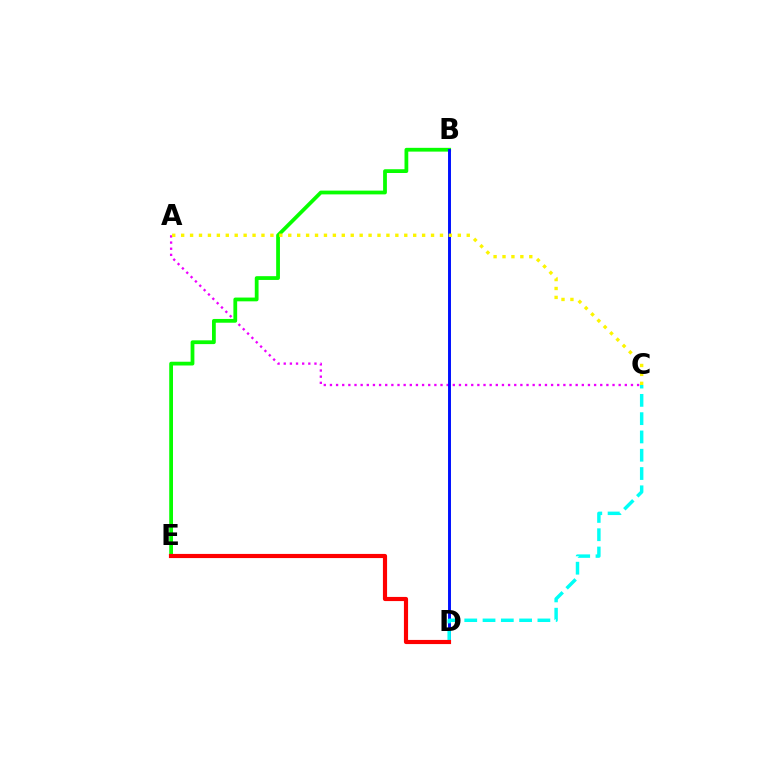{('A', 'C'): [{'color': '#ee00ff', 'line_style': 'dotted', 'thickness': 1.67}, {'color': '#fcf500', 'line_style': 'dotted', 'thickness': 2.42}], ('B', 'E'): [{'color': '#08ff00', 'line_style': 'solid', 'thickness': 2.72}], ('B', 'D'): [{'color': '#0010ff', 'line_style': 'solid', 'thickness': 2.11}], ('C', 'D'): [{'color': '#00fff6', 'line_style': 'dashed', 'thickness': 2.48}], ('D', 'E'): [{'color': '#ff0000', 'line_style': 'solid', 'thickness': 2.99}]}